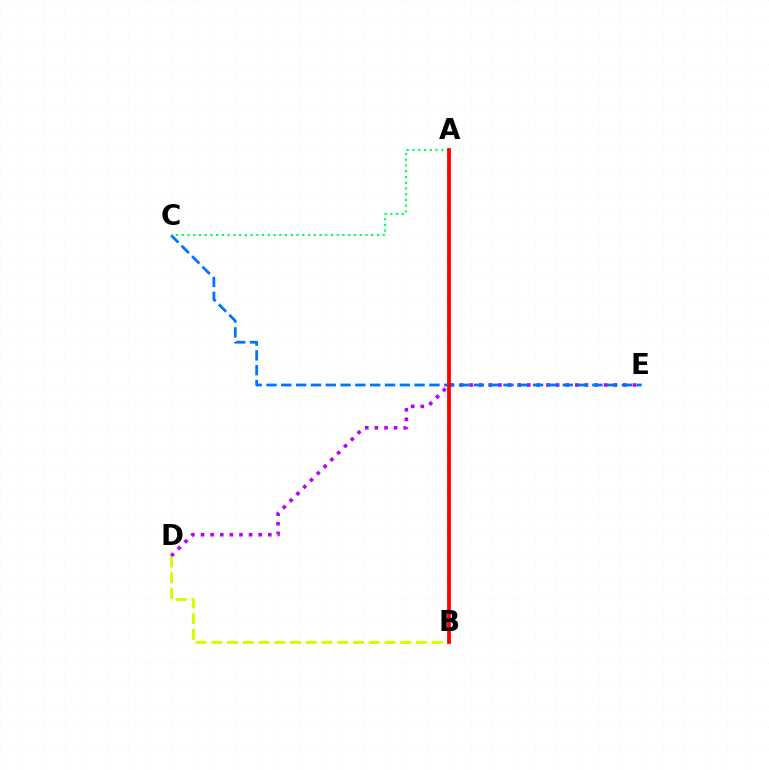{('D', 'E'): [{'color': '#b900ff', 'line_style': 'dotted', 'thickness': 2.61}], ('C', 'E'): [{'color': '#0074ff', 'line_style': 'dashed', 'thickness': 2.01}], ('A', 'C'): [{'color': '#00ff5c', 'line_style': 'dotted', 'thickness': 1.56}], ('B', 'D'): [{'color': '#d1ff00', 'line_style': 'dashed', 'thickness': 2.14}], ('A', 'B'): [{'color': '#ff0000', 'line_style': 'solid', 'thickness': 2.72}]}